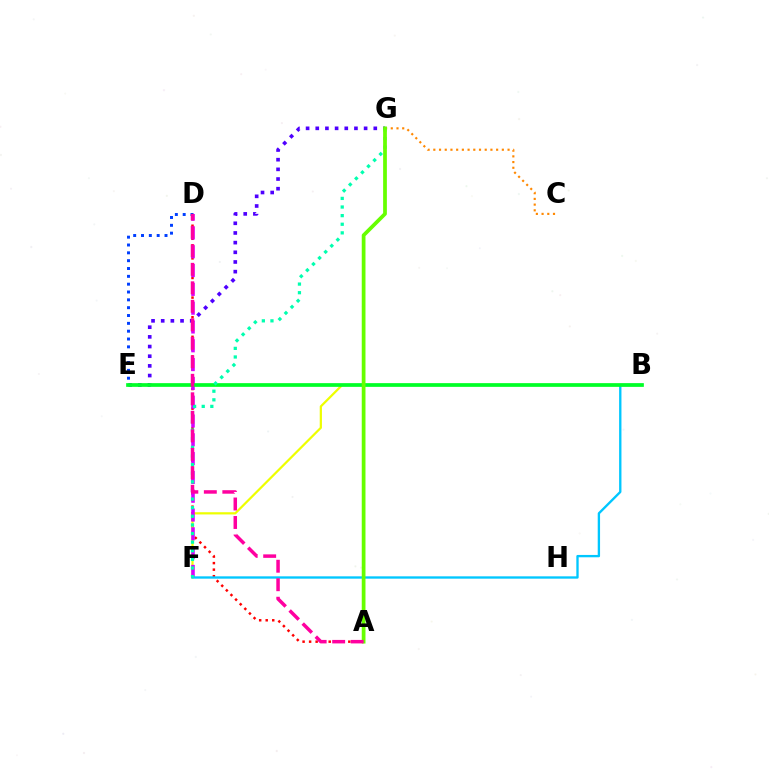{('C', 'G'): [{'color': '#ff8800', 'line_style': 'dotted', 'thickness': 1.55}], ('E', 'G'): [{'color': '#4f00ff', 'line_style': 'dotted', 'thickness': 2.63}], ('D', 'E'): [{'color': '#003fff', 'line_style': 'dotted', 'thickness': 2.13}], ('A', 'D'): [{'color': '#ff0000', 'line_style': 'dotted', 'thickness': 1.77}, {'color': '#ff00a0', 'line_style': 'dashed', 'thickness': 2.51}], ('B', 'F'): [{'color': '#eeff00', 'line_style': 'solid', 'thickness': 1.6}, {'color': '#00c7ff', 'line_style': 'solid', 'thickness': 1.68}], ('D', 'F'): [{'color': '#d600ff', 'line_style': 'dashed', 'thickness': 2.55}], ('B', 'E'): [{'color': '#00ff27', 'line_style': 'solid', 'thickness': 2.67}], ('F', 'G'): [{'color': '#00ffaf', 'line_style': 'dotted', 'thickness': 2.34}], ('A', 'G'): [{'color': '#66ff00', 'line_style': 'solid', 'thickness': 2.69}]}